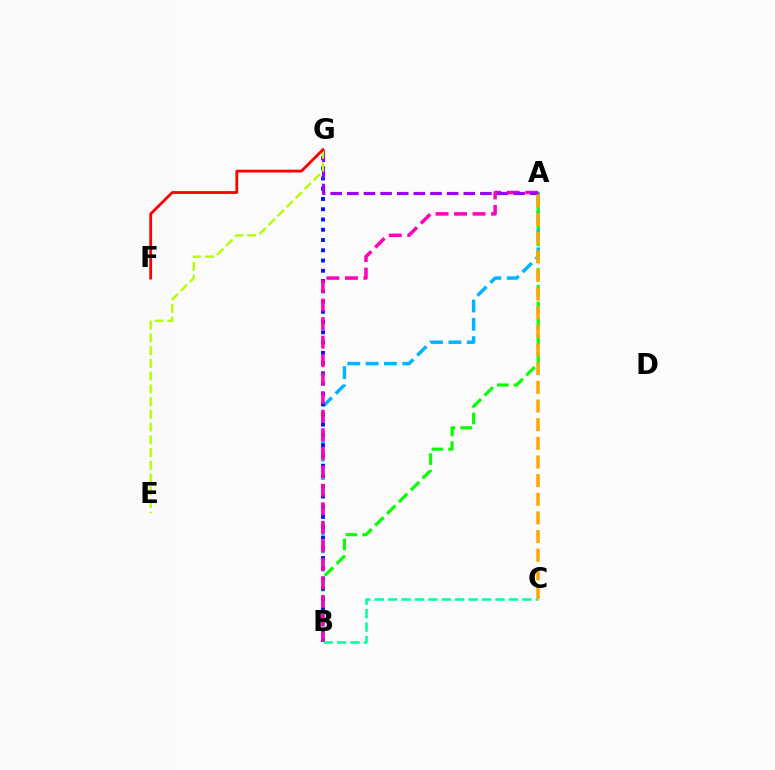{('A', 'B'): [{'color': '#00b5ff', 'line_style': 'dashed', 'thickness': 2.49}, {'color': '#08ff00', 'line_style': 'dashed', 'thickness': 2.27}, {'color': '#ff00bd', 'line_style': 'dashed', 'thickness': 2.52}], ('B', 'G'): [{'color': '#0010ff', 'line_style': 'dotted', 'thickness': 2.79}], ('B', 'C'): [{'color': '#00ff9d', 'line_style': 'dashed', 'thickness': 1.82}], ('A', 'G'): [{'color': '#9b00ff', 'line_style': 'dashed', 'thickness': 2.26}], ('E', 'G'): [{'color': '#b3ff00', 'line_style': 'dashed', 'thickness': 1.73}], ('A', 'C'): [{'color': '#ffa500', 'line_style': 'dashed', 'thickness': 2.53}], ('F', 'G'): [{'color': '#ff0000', 'line_style': 'solid', 'thickness': 2.02}]}